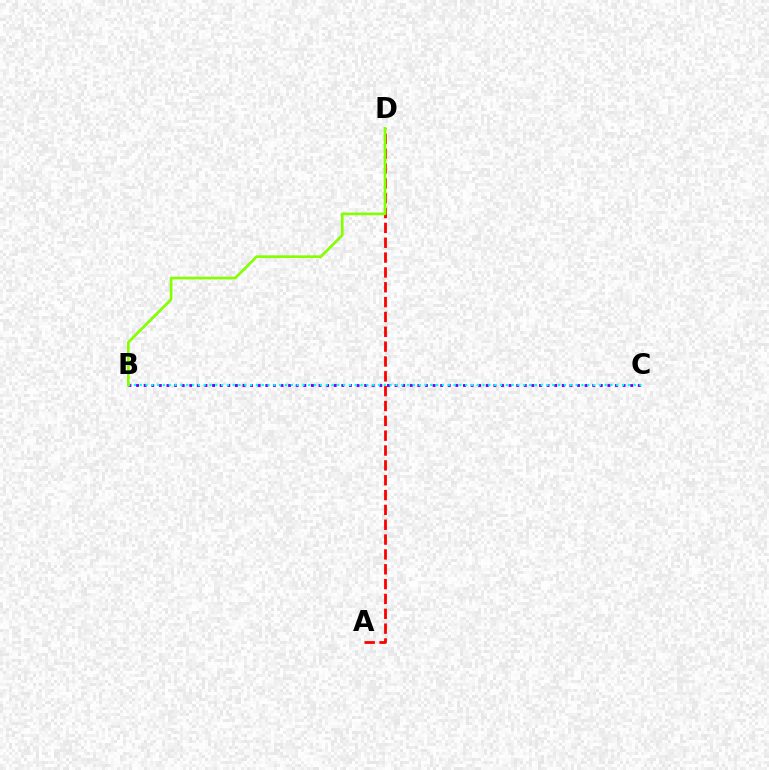{('A', 'D'): [{'color': '#ff0000', 'line_style': 'dashed', 'thickness': 2.02}], ('B', 'C'): [{'color': '#7200ff', 'line_style': 'dotted', 'thickness': 2.07}, {'color': '#00fff6', 'line_style': 'dotted', 'thickness': 1.58}], ('B', 'D'): [{'color': '#84ff00', 'line_style': 'solid', 'thickness': 1.93}]}